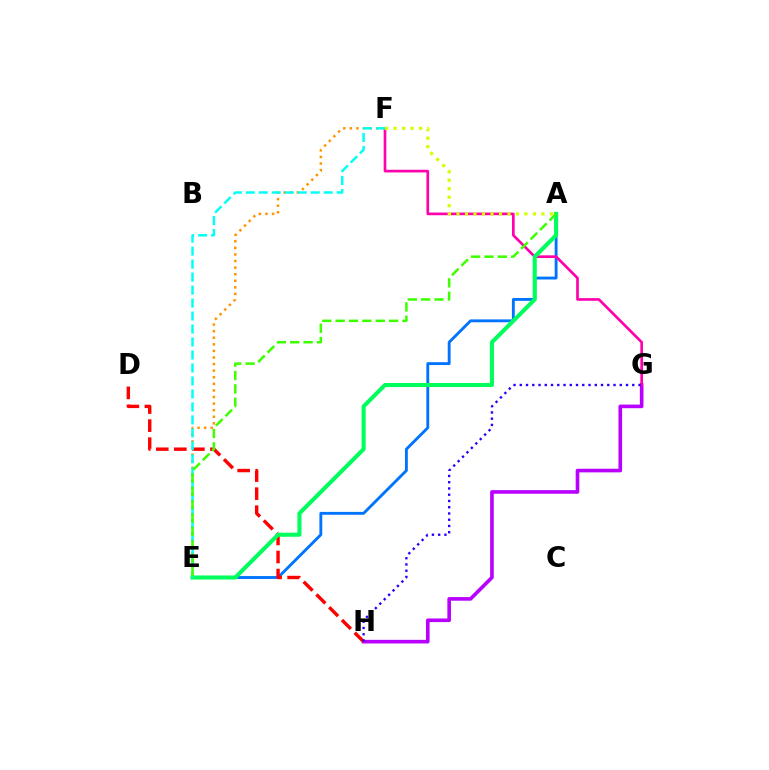{('G', 'H'): [{'color': '#b900ff', 'line_style': 'solid', 'thickness': 2.61}, {'color': '#2500ff', 'line_style': 'dotted', 'thickness': 1.7}], ('A', 'E'): [{'color': '#0074ff', 'line_style': 'solid', 'thickness': 2.06}, {'color': '#00ff5c', 'line_style': 'solid', 'thickness': 2.93}, {'color': '#3dff00', 'line_style': 'dashed', 'thickness': 1.82}], ('D', 'H'): [{'color': '#ff0000', 'line_style': 'dashed', 'thickness': 2.45}], ('F', 'G'): [{'color': '#ff00ac', 'line_style': 'solid', 'thickness': 1.92}], ('E', 'F'): [{'color': '#ff9400', 'line_style': 'dotted', 'thickness': 1.79}, {'color': '#00fff6', 'line_style': 'dashed', 'thickness': 1.76}], ('A', 'F'): [{'color': '#d1ff00', 'line_style': 'dotted', 'thickness': 2.31}]}